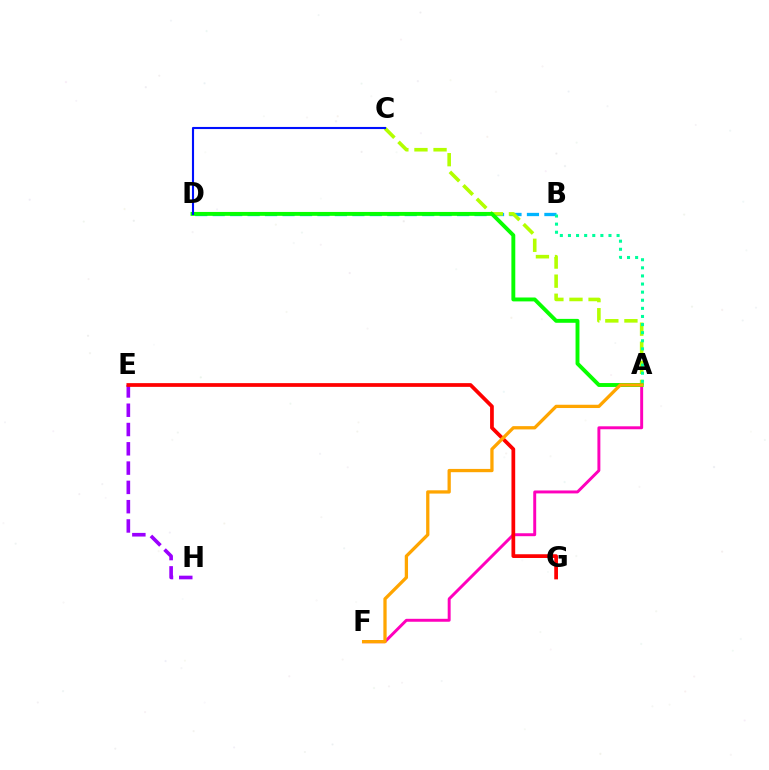{('E', 'H'): [{'color': '#9b00ff', 'line_style': 'dashed', 'thickness': 2.62}], ('B', 'D'): [{'color': '#00b5ff', 'line_style': 'dashed', 'thickness': 2.37}], ('A', 'C'): [{'color': '#b3ff00', 'line_style': 'dashed', 'thickness': 2.59}], ('A', 'F'): [{'color': '#ff00bd', 'line_style': 'solid', 'thickness': 2.12}, {'color': '#ffa500', 'line_style': 'solid', 'thickness': 2.36}], ('E', 'G'): [{'color': '#ff0000', 'line_style': 'solid', 'thickness': 2.69}], ('A', 'D'): [{'color': '#08ff00', 'line_style': 'solid', 'thickness': 2.81}], ('C', 'D'): [{'color': '#0010ff', 'line_style': 'solid', 'thickness': 1.52}], ('A', 'B'): [{'color': '#00ff9d', 'line_style': 'dotted', 'thickness': 2.2}]}